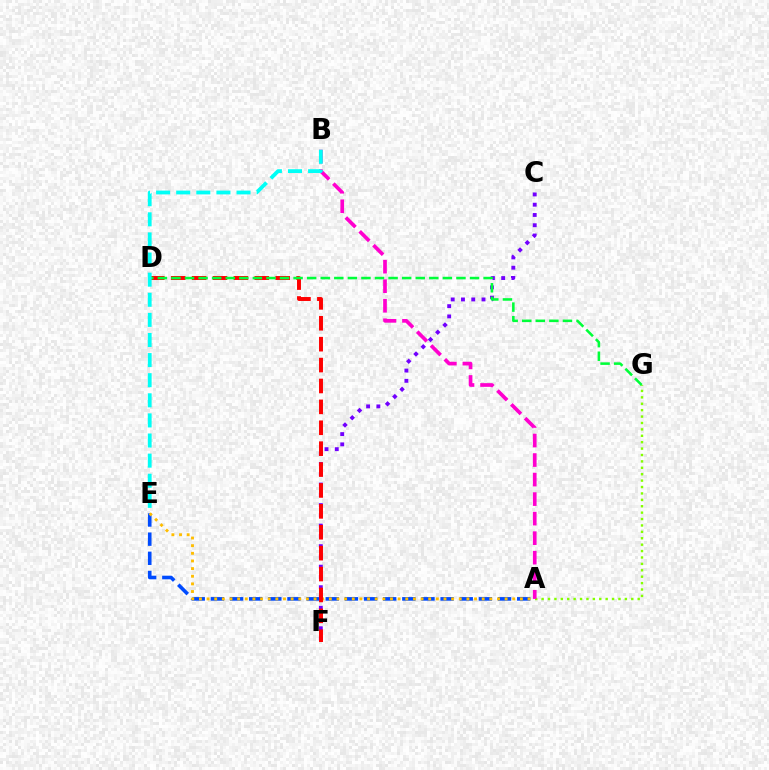{('A', 'G'): [{'color': '#84ff00', 'line_style': 'dotted', 'thickness': 1.74}], ('C', 'F'): [{'color': '#7200ff', 'line_style': 'dotted', 'thickness': 2.79}], ('A', 'E'): [{'color': '#004bff', 'line_style': 'dashed', 'thickness': 2.6}, {'color': '#ffbd00', 'line_style': 'dotted', 'thickness': 2.08}], ('A', 'B'): [{'color': '#ff00cf', 'line_style': 'dashed', 'thickness': 2.65}], ('D', 'F'): [{'color': '#ff0000', 'line_style': 'dashed', 'thickness': 2.84}], ('D', 'G'): [{'color': '#00ff39', 'line_style': 'dashed', 'thickness': 1.84}], ('B', 'E'): [{'color': '#00fff6', 'line_style': 'dashed', 'thickness': 2.73}]}